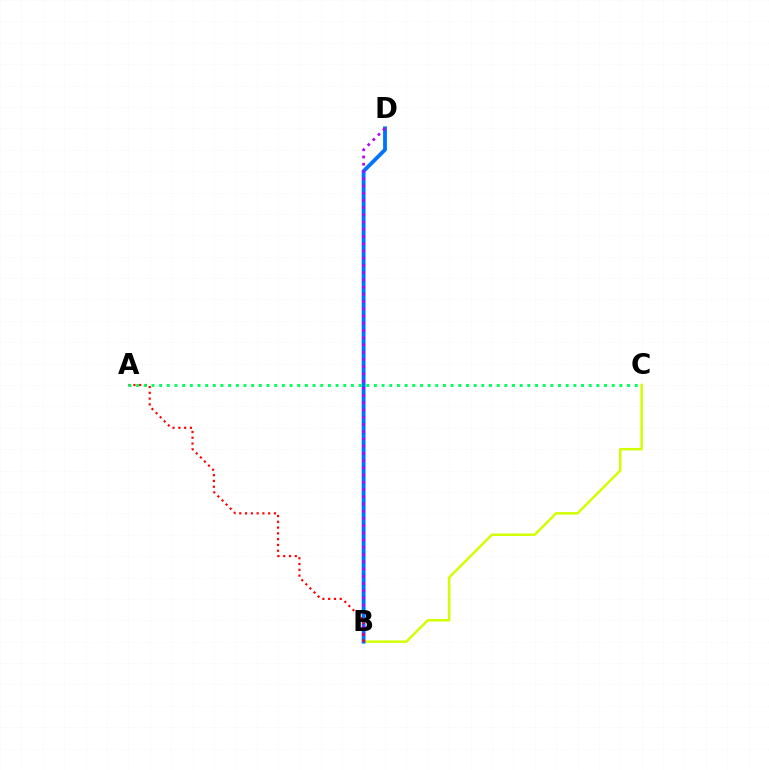{('B', 'C'): [{'color': '#d1ff00', 'line_style': 'solid', 'thickness': 1.79}], ('B', 'D'): [{'color': '#0074ff', 'line_style': 'solid', 'thickness': 2.76}, {'color': '#b900ff', 'line_style': 'dotted', 'thickness': 1.96}], ('A', 'B'): [{'color': '#ff0000', 'line_style': 'dotted', 'thickness': 1.57}], ('A', 'C'): [{'color': '#00ff5c', 'line_style': 'dotted', 'thickness': 2.08}]}